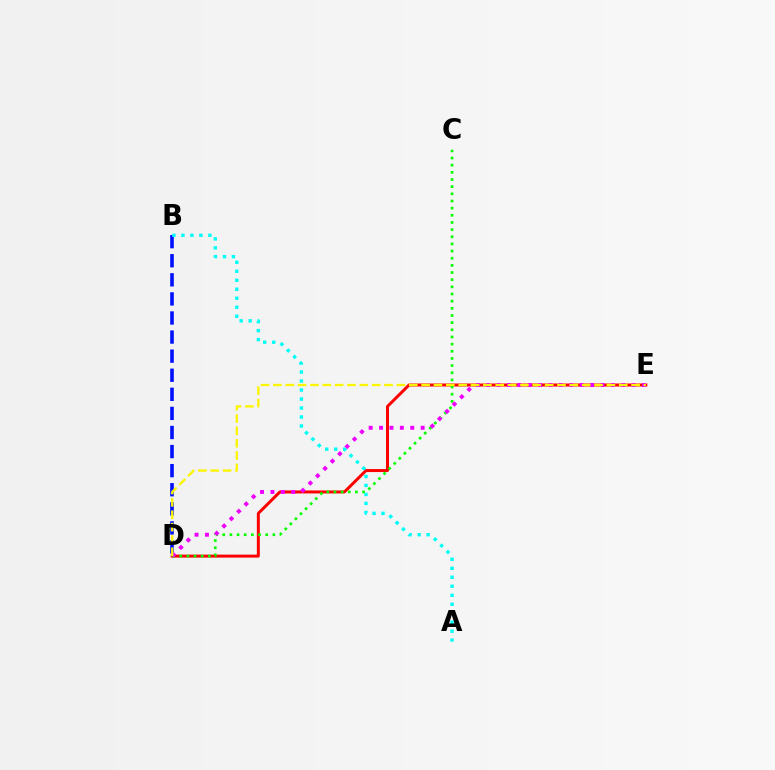{('D', 'E'): [{'color': '#ff0000', 'line_style': 'solid', 'thickness': 2.15}, {'color': '#ee00ff', 'line_style': 'dotted', 'thickness': 2.82}, {'color': '#fcf500', 'line_style': 'dashed', 'thickness': 1.68}], ('B', 'D'): [{'color': '#0010ff', 'line_style': 'dashed', 'thickness': 2.59}], ('C', 'D'): [{'color': '#08ff00', 'line_style': 'dotted', 'thickness': 1.94}], ('A', 'B'): [{'color': '#00fff6', 'line_style': 'dotted', 'thickness': 2.44}]}